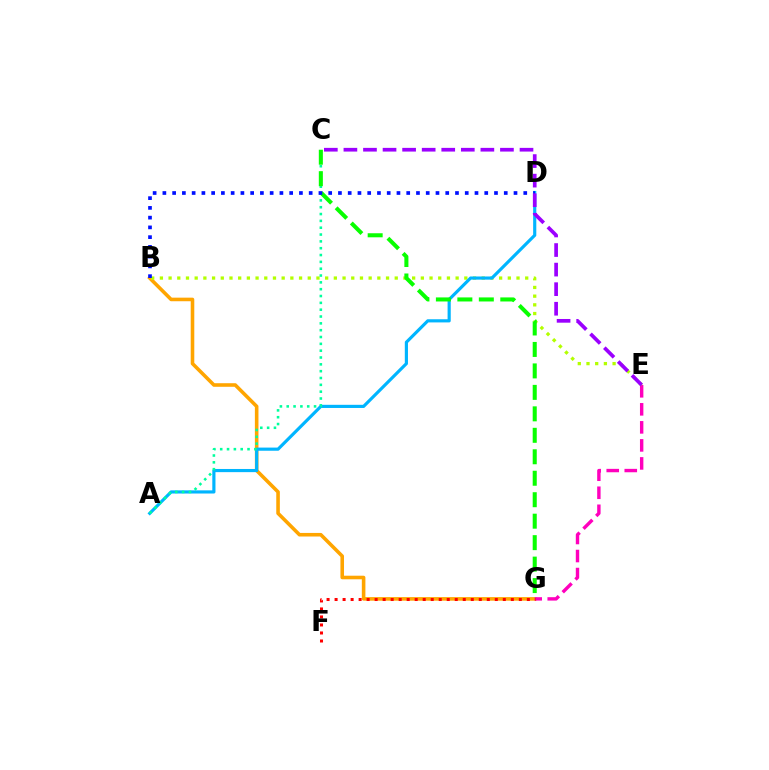{('B', 'G'): [{'color': '#ffa500', 'line_style': 'solid', 'thickness': 2.58}], ('E', 'G'): [{'color': '#ff00bd', 'line_style': 'dashed', 'thickness': 2.45}], ('B', 'E'): [{'color': '#b3ff00', 'line_style': 'dotted', 'thickness': 2.36}], ('F', 'G'): [{'color': '#ff0000', 'line_style': 'dotted', 'thickness': 2.18}], ('A', 'D'): [{'color': '#00b5ff', 'line_style': 'solid', 'thickness': 2.27}], ('A', 'C'): [{'color': '#00ff9d', 'line_style': 'dotted', 'thickness': 1.86}], ('C', 'G'): [{'color': '#08ff00', 'line_style': 'dashed', 'thickness': 2.92}], ('B', 'D'): [{'color': '#0010ff', 'line_style': 'dotted', 'thickness': 2.65}], ('C', 'E'): [{'color': '#9b00ff', 'line_style': 'dashed', 'thickness': 2.66}]}